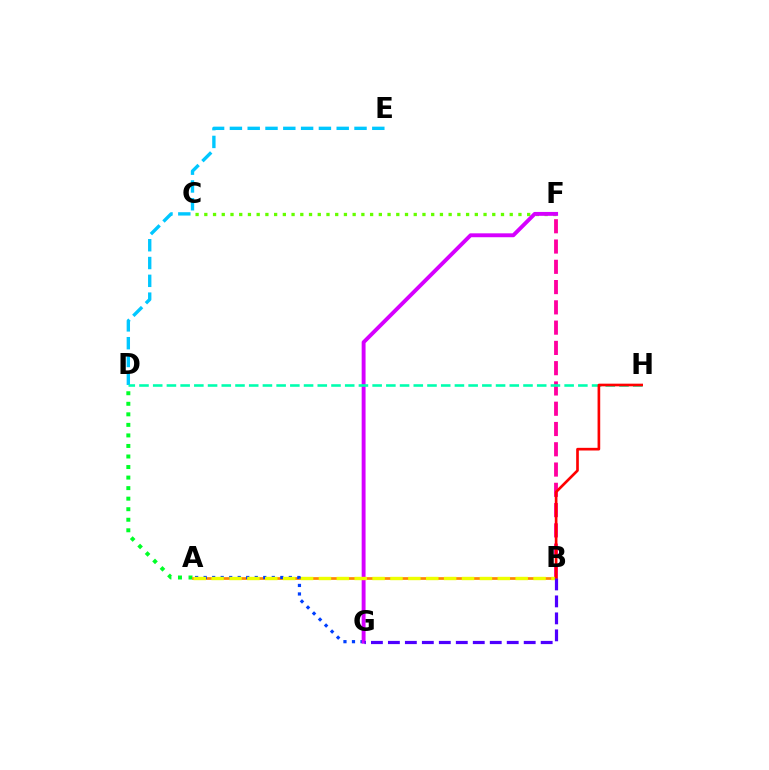{('A', 'D'): [{'color': '#00ff27', 'line_style': 'dotted', 'thickness': 2.86}], ('A', 'B'): [{'color': '#ff8800', 'line_style': 'solid', 'thickness': 1.96}, {'color': '#eeff00', 'line_style': 'dashed', 'thickness': 2.43}], ('A', 'G'): [{'color': '#003fff', 'line_style': 'dotted', 'thickness': 2.31}], ('D', 'E'): [{'color': '#00c7ff', 'line_style': 'dashed', 'thickness': 2.42}], ('C', 'F'): [{'color': '#66ff00', 'line_style': 'dotted', 'thickness': 2.37}], ('B', 'F'): [{'color': '#ff00a0', 'line_style': 'dashed', 'thickness': 2.75}], ('F', 'G'): [{'color': '#d600ff', 'line_style': 'solid', 'thickness': 2.81}], ('D', 'H'): [{'color': '#00ffaf', 'line_style': 'dashed', 'thickness': 1.86}], ('B', 'H'): [{'color': '#ff0000', 'line_style': 'solid', 'thickness': 1.92}], ('B', 'G'): [{'color': '#4f00ff', 'line_style': 'dashed', 'thickness': 2.31}]}